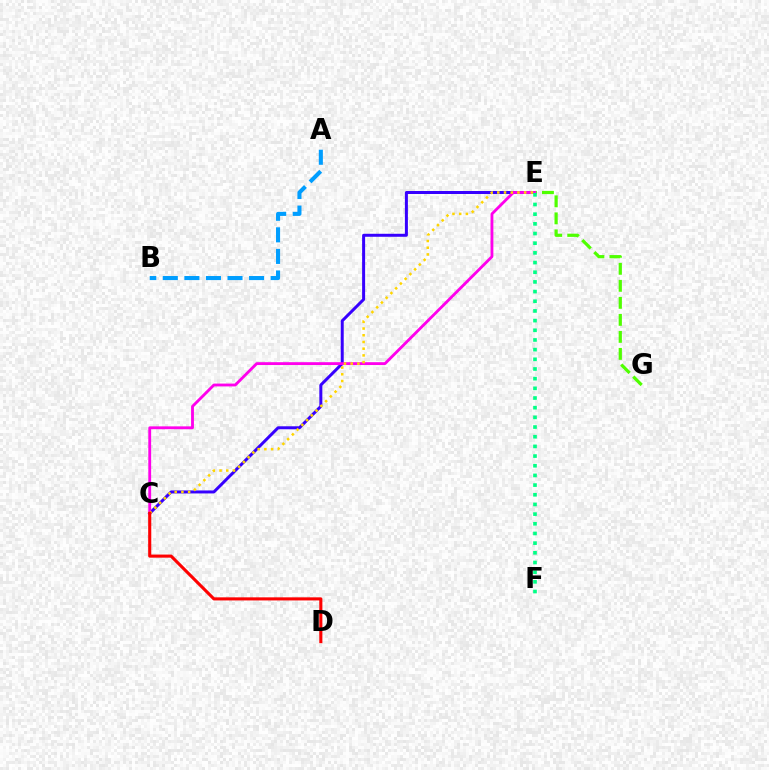{('C', 'E'): [{'color': '#3700ff', 'line_style': 'solid', 'thickness': 2.16}, {'color': '#ff00ed', 'line_style': 'solid', 'thickness': 2.04}, {'color': '#ffd500', 'line_style': 'dotted', 'thickness': 1.82}], ('E', 'G'): [{'color': '#4fff00', 'line_style': 'dashed', 'thickness': 2.31}], ('E', 'F'): [{'color': '#00ff86', 'line_style': 'dotted', 'thickness': 2.63}], ('A', 'B'): [{'color': '#009eff', 'line_style': 'dashed', 'thickness': 2.93}], ('C', 'D'): [{'color': '#ff0000', 'line_style': 'solid', 'thickness': 2.23}]}